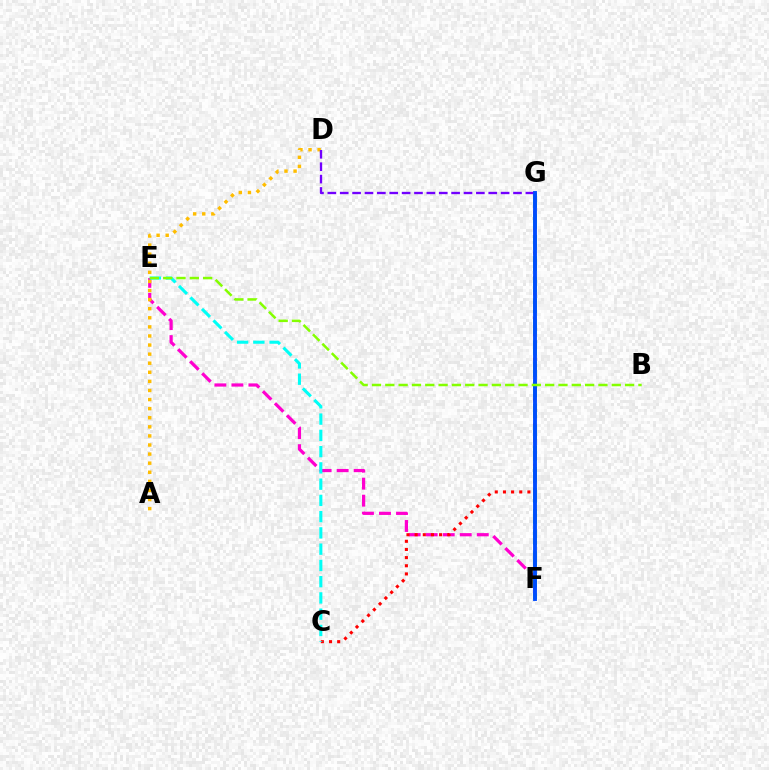{('E', 'F'): [{'color': '#ff00cf', 'line_style': 'dashed', 'thickness': 2.31}], ('A', 'D'): [{'color': '#ffbd00', 'line_style': 'dotted', 'thickness': 2.47}], ('C', 'G'): [{'color': '#ff0000', 'line_style': 'dotted', 'thickness': 2.22}], ('F', 'G'): [{'color': '#00ff39', 'line_style': 'dashed', 'thickness': 2.86}, {'color': '#004bff', 'line_style': 'solid', 'thickness': 2.78}], ('D', 'G'): [{'color': '#7200ff', 'line_style': 'dashed', 'thickness': 1.68}], ('C', 'E'): [{'color': '#00fff6', 'line_style': 'dashed', 'thickness': 2.21}], ('B', 'E'): [{'color': '#84ff00', 'line_style': 'dashed', 'thickness': 1.81}]}